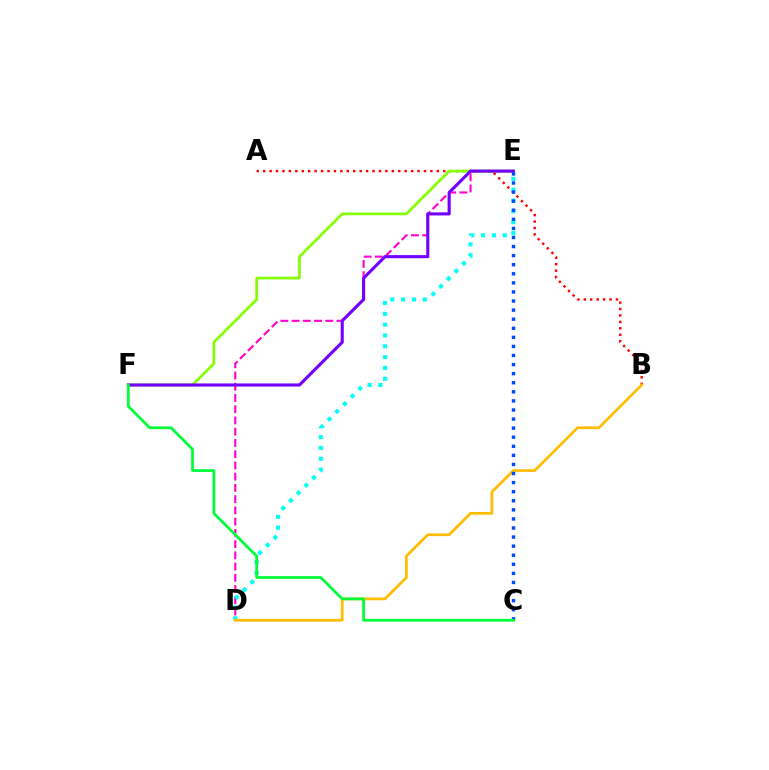{('D', 'E'): [{'color': '#ff00cf', 'line_style': 'dashed', 'thickness': 1.53}, {'color': '#00fff6', 'line_style': 'dotted', 'thickness': 2.94}], ('A', 'B'): [{'color': '#ff0000', 'line_style': 'dotted', 'thickness': 1.75}], ('B', 'D'): [{'color': '#ffbd00', 'line_style': 'solid', 'thickness': 1.97}], ('E', 'F'): [{'color': '#84ff00', 'line_style': 'solid', 'thickness': 1.95}, {'color': '#7200ff', 'line_style': 'solid', 'thickness': 2.23}], ('C', 'E'): [{'color': '#004bff', 'line_style': 'dotted', 'thickness': 2.47}], ('C', 'F'): [{'color': '#00ff39', 'line_style': 'solid', 'thickness': 1.98}]}